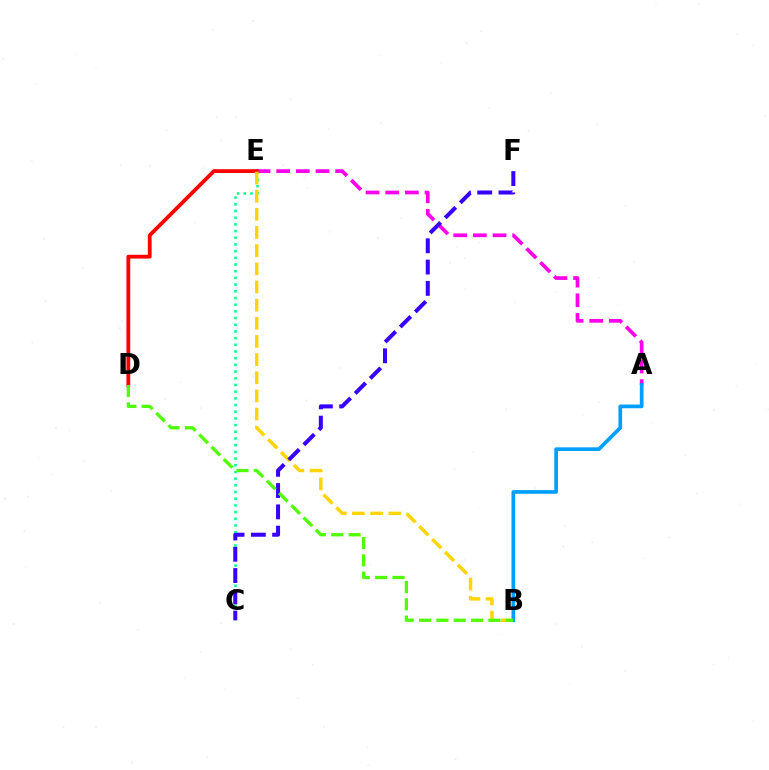{('A', 'E'): [{'color': '#ff00ed', 'line_style': 'dashed', 'thickness': 2.67}], ('C', 'E'): [{'color': '#00ff86', 'line_style': 'dotted', 'thickness': 1.82}], ('D', 'E'): [{'color': '#ff0000', 'line_style': 'solid', 'thickness': 2.75}], ('B', 'E'): [{'color': '#ffd500', 'line_style': 'dashed', 'thickness': 2.47}], ('C', 'F'): [{'color': '#3700ff', 'line_style': 'dashed', 'thickness': 2.89}], ('A', 'B'): [{'color': '#009eff', 'line_style': 'solid', 'thickness': 2.66}], ('B', 'D'): [{'color': '#4fff00', 'line_style': 'dashed', 'thickness': 2.36}]}